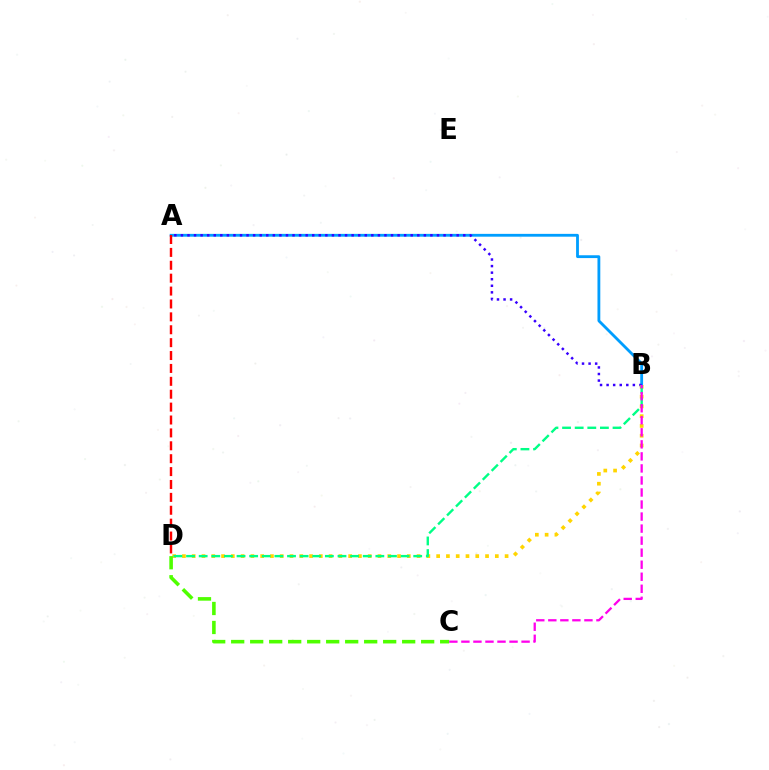{('A', 'B'): [{'color': '#009eff', 'line_style': 'solid', 'thickness': 2.03}, {'color': '#3700ff', 'line_style': 'dotted', 'thickness': 1.78}], ('A', 'D'): [{'color': '#ff0000', 'line_style': 'dashed', 'thickness': 1.75}], ('B', 'D'): [{'color': '#ffd500', 'line_style': 'dotted', 'thickness': 2.66}, {'color': '#00ff86', 'line_style': 'dashed', 'thickness': 1.71}], ('B', 'C'): [{'color': '#ff00ed', 'line_style': 'dashed', 'thickness': 1.63}], ('C', 'D'): [{'color': '#4fff00', 'line_style': 'dashed', 'thickness': 2.58}]}